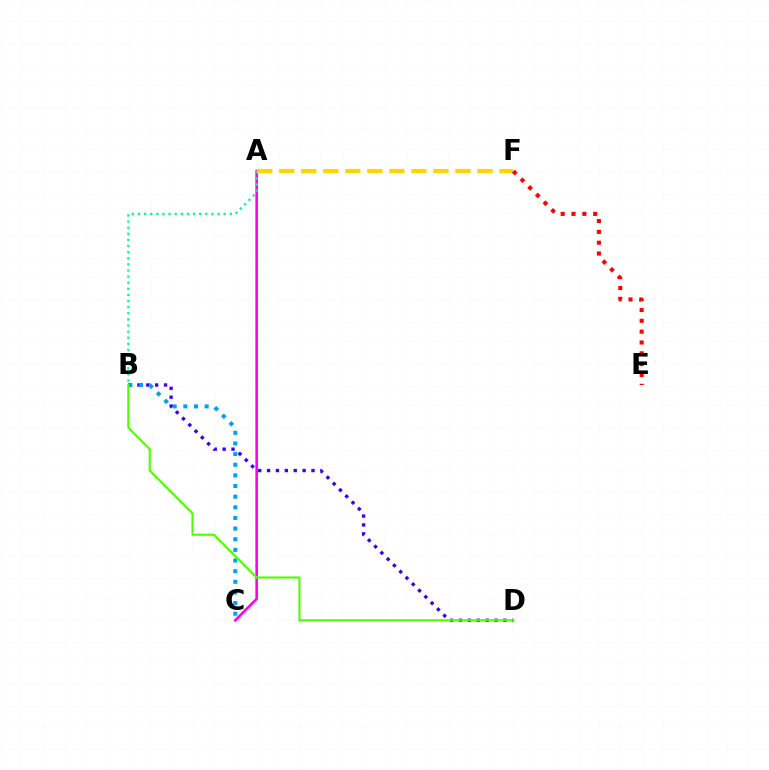{('B', 'D'): [{'color': '#3700ff', 'line_style': 'dotted', 'thickness': 2.41}, {'color': '#4fff00', 'line_style': 'solid', 'thickness': 1.52}], ('A', 'C'): [{'color': '#ff00ed', 'line_style': 'solid', 'thickness': 1.87}], ('A', 'B'): [{'color': '#00ff86', 'line_style': 'dotted', 'thickness': 1.66}], ('A', 'F'): [{'color': '#ffd500', 'line_style': 'dashed', 'thickness': 2.99}], ('B', 'C'): [{'color': '#009eff', 'line_style': 'dotted', 'thickness': 2.89}], ('E', 'F'): [{'color': '#ff0000', 'line_style': 'dotted', 'thickness': 2.94}]}